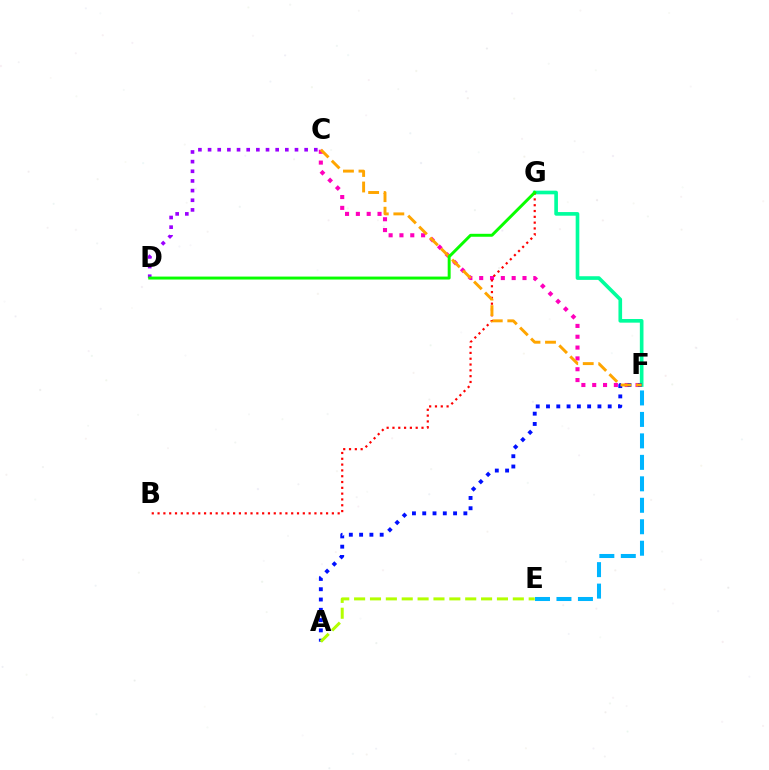{('C', 'F'): [{'color': '#ff00bd', 'line_style': 'dotted', 'thickness': 2.94}, {'color': '#ffa500', 'line_style': 'dashed', 'thickness': 2.11}], ('F', 'G'): [{'color': '#00ff9d', 'line_style': 'solid', 'thickness': 2.62}], ('A', 'F'): [{'color': '#0010ff', 'line_style': 'dotted', 'thickness': 2.79}], ('C', 'D'): [{'color': '#9b00ff', 'line_style': 'dotted', 'thickness': 2.62}], ('E', 'F'): [{'color': '#00b5ff', 'line_style': 'dashed', 'thickness': 2.92}], ('B', 'G'): [{'color': '#ff0000', 'line_style': 'dotted', 'thickness': 1.58}], ('A', 'E'): [{'color': '#b3ff00', 'line_style': 'dashed', 'thickness': 2.16}], ('D', 'G'): [{'color': '#08ff00', 'line_style': 'solid', 'thickness': 2.12}]}